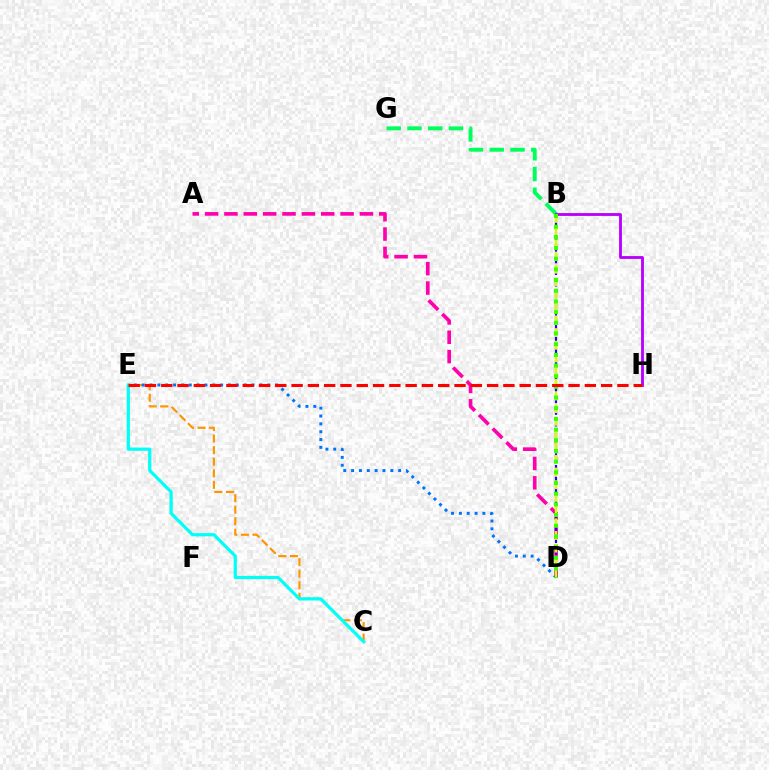{('A', 'D'): [{'color': '#ff00ac', 'line_style': 'dashed', 'thickness': 2.63}], ('C', 'E'): [{'color': '#ff9400', 'line_style': 'dashed', 'thickness': 1.57}, {'color': '#00fff6', 'line_style': 'solid', 'thickness': 2.31}], ('B', 'D'): [{'color': '#2500ff', 'line_style': 'dashed', 'thickness': 1.58}, {'color': '#d1ff00', 'line_style': 'dashed', 'thickness': 1.72}, {'color': '#3dff00', 'line_style': 'dotted', 'thickness': 2.9}], ('D', 'E'): [{'color': '#0074ff', 'line_style': 'dotted', 'thickness': 2.13}], ('B', 'G'): [{'color': '#00ff5c', 'line_style': 'dashed', 'thickness': 2.82}], ('B', 'H'): [{'color': '#b900ff', 'line_style': 'solid', 'thickness': 2.05}], ('E', 'H'): [{'color': '#ff0000', 'line_style': 'dashed', 'thickness': 2.21}]}